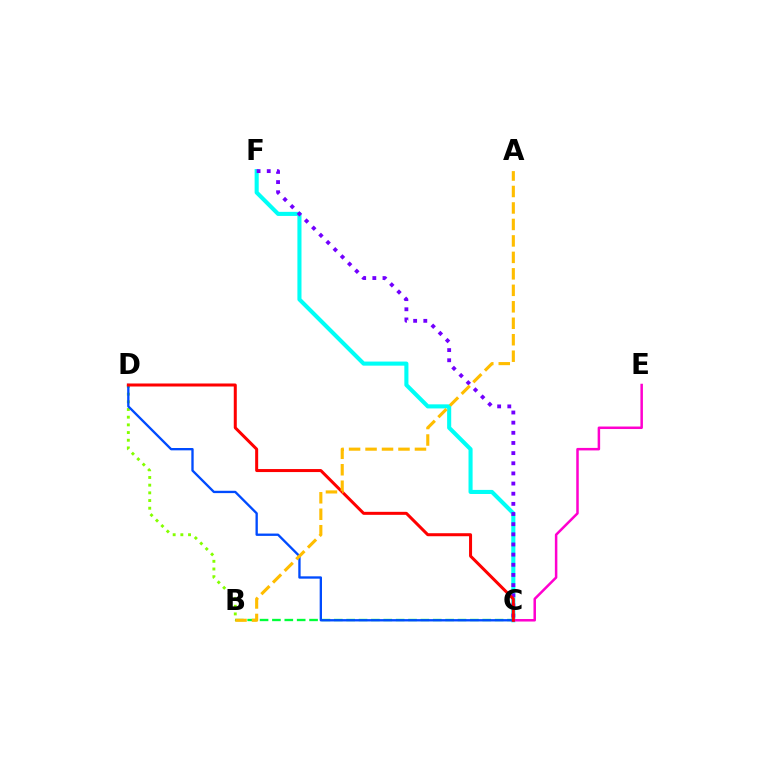{('B', 'C'): [{'color': '#00ff39', 'line_style': 'dashed', 'thickness': 1.68}], ('B', 'D'): [{'color': '#84ff00', 'line_style': 'dotted', 'thickness': 2.09}], ('C', 'F'): [{'color': '#00fff6', 'line_style': 'solid', 'thickness': 2.94}, {'color': '#7200ff', 'line_style': 'dotted', 'thickness': 2.76}], ('C', 'E'): [{'color': '#ff00cf', 'line_style': 'solid', 'thickness': 1.8}], ('C', 'D'): [{'color': '#004bff', 'line_style': 'solid', 'thickness': 1.68}, {'color': '#ff0000', 'line_style': 'solid', 'thickness': 2.17}], ('A', 'B'): [{'color': '#ffbd00', 'line_style': 'dashed', 'thickness': 2.24}]}